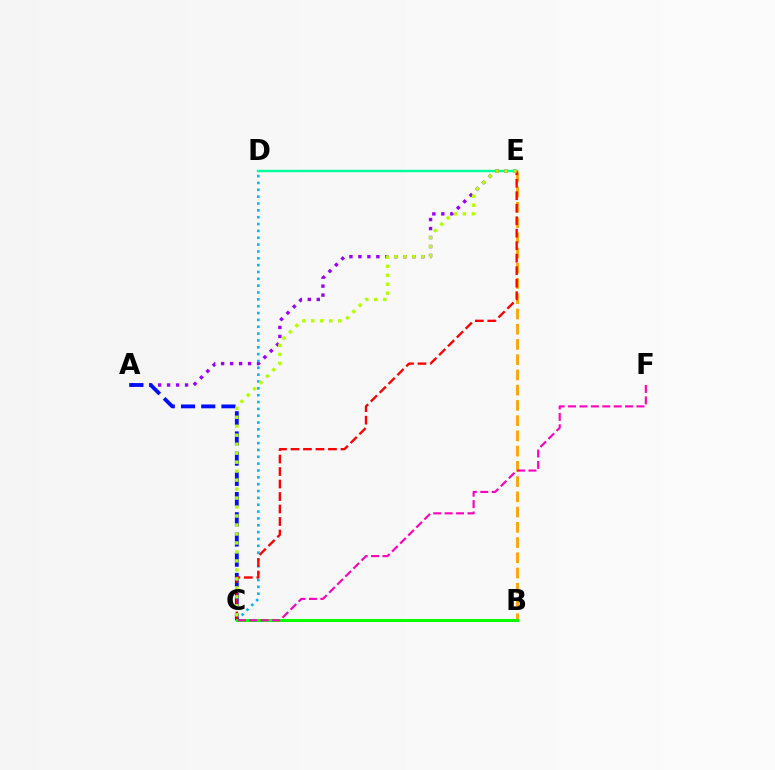{('D', 'E'): [{'color': '#00ff9d', 'line_style': 'solid', 'thickness': 1.74}], ('A', 'E'): [{'color': '#9b00ff', 'line_style': 'dotted', 'thickness': 2.44}], ('C', 'D'): [{'color': '#00b5ff', 'line_style': 'dotted', 'thickness': 1.86}], ('A', 'C'): [{'color': '#0010ff', 'line_style': 'dashed', 'thickness': 2.75}], ('B', 'E'): [{'color': '#ffa500', 'line_style': 'dashed', 'thickness': 2.07}], ('C', 'E'): [{'color': '#ff0000', 'line_style': 'dashed', 'thickness': 1.7}, {'color': '#b3ff00', 'line_style': 'dotted', 'thickness': 2.44}], ('B', 'C'): [{'color': '#08ff00', 'line_style': 'solid', 'thickness': 2.19}], ('C', 'F'): [{'color': '#ff00bd', 'line_style': 'dashed', 'thickness': 1.55}]}